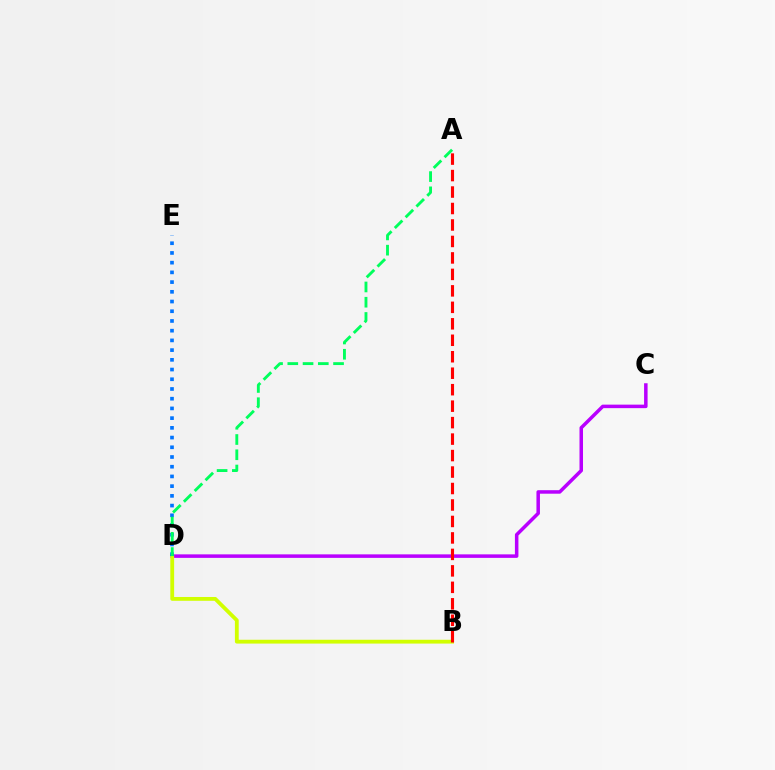{('C', 'D'): [{'color': '#b900ff', 'line_style': 'solid', 'thickness': 2.53}], ('B', 'D'): [{'color': '#d1ff00', 'line_style': 'solid', 'thickness': 2.75}], ('D', 'E'): [{'color': '#0074ff', 'line_style': 'dotted', 'thickness': 2.64}], ('A', 'D'): [{'color': '#00ff5c', 'line_style': 'dashed', 'thickness': 2.07}], ('A', 'B'): [{'color': '#ff0000', 'line_style': 'dashed', 'thickness': 2.24}]}